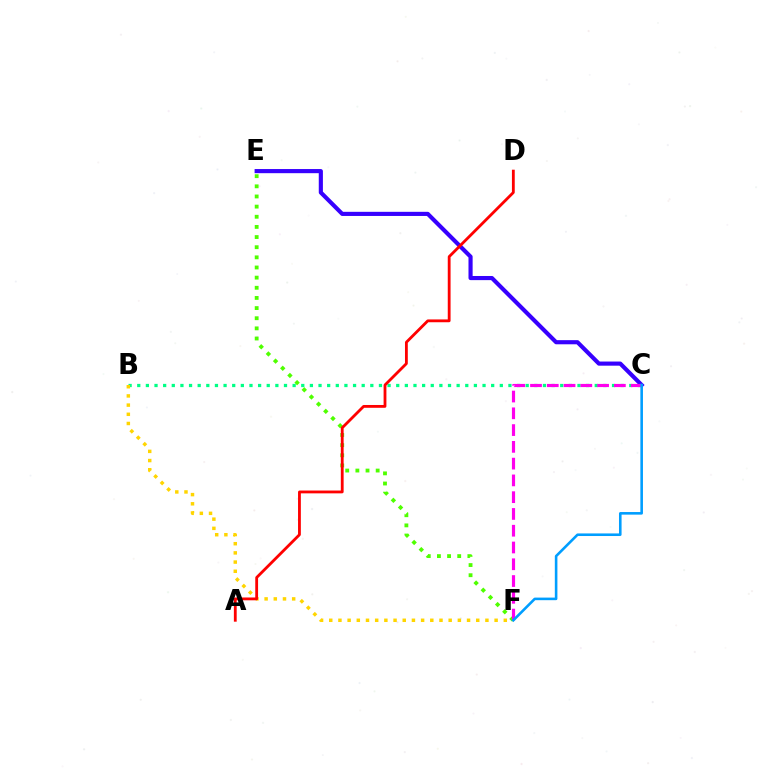{('B', 'C'): [{'color': '#00ff86', 'line_style': 'dotted', 'thickness': 2.35}], ('E', 'F'): [{'color': '#4fff00', 'line_style': 'dotted', 'thickness': 2.76}], ('B', 'F'): [{'color': '#ffd500', 'line_style': 'dotted', 'thickness': 2.5}], ('C', 'E'): [{'color': '#3700ff', 'line_style': 'solid', 'thickness': 2.98}], ('A', 'D'): [{'color': '#ff0000', 'line_style': 'solid', 'thickness': 2.03}], ('C', 'F'): [{'color': '#ff00ed', 'line_style': 'dashed', 'thickness': 2.28}, {'color': '#009eff', 'line_style': 'solid', 'thickness': 1.87}]}